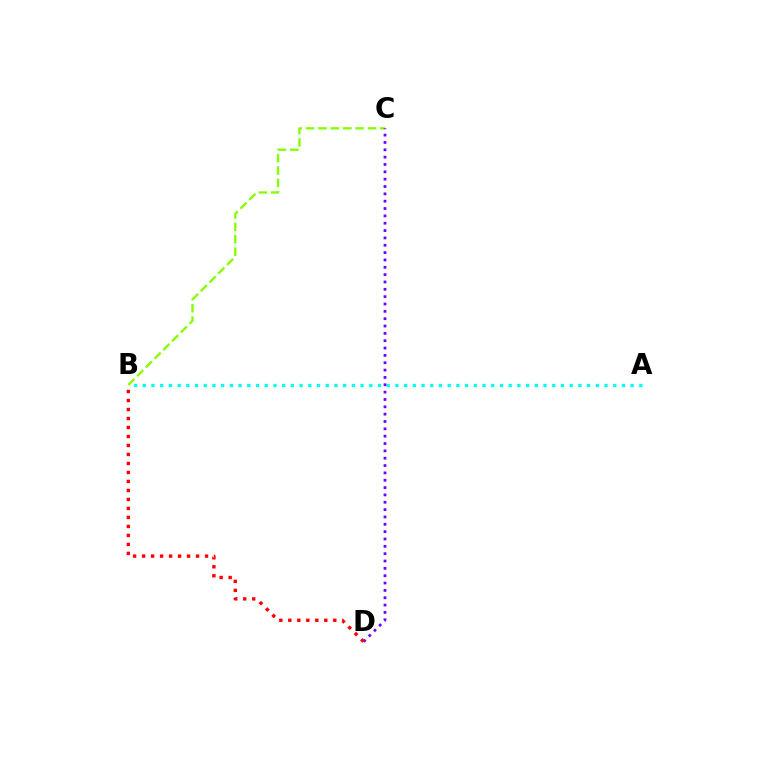{('A', 'B'): [{'color': '#00fff6', 'line_style': 'dotted', 'thickness': 2.37}], ('B', 'C'): [{'color': '#84ff00', 'line_style': 'dashed', 'thickness': 1.68}], ('C', 'D'): [{'color': '#7200ff', 'line_style': 'dotted', 'thickness': 2.0}], ('B', 'D'): [{'color': '#ff0000', 'line_style': 'dotted', 'thickness': 2.44}]}